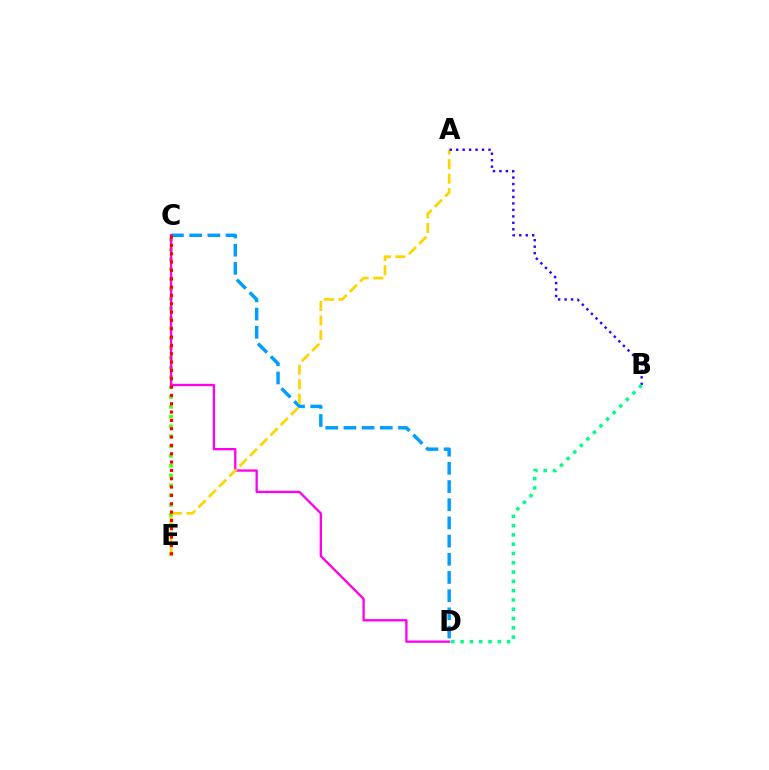{('C', 'D'): [{'color': '#009eff', 'line_style': 'dashed', 'thickness': 2.47}, {'color': '#ff00ed', 'line_style': 'solid', 'thickness': 1.67}], ('C', 'E'): [{'color': '#4fff00', 'line_style': 'dotted', 'thickness': 2.67}, {'color': '#ff0000', 'line_style': 'dotted', 'thickness': 2.26}], ('A', 'E'): [{'color': '#ffd500', 'line_style': 'dashed', 'thickness': 1.97}], ('A', 'B'): [{'color': '#3700ff', 'line_style': 'dotted', 'thickness': 1.76}], ('B', 'D'): [{'color': '#00ff86', 'line_style': 'dotted', 'thickness': 2.53}]}